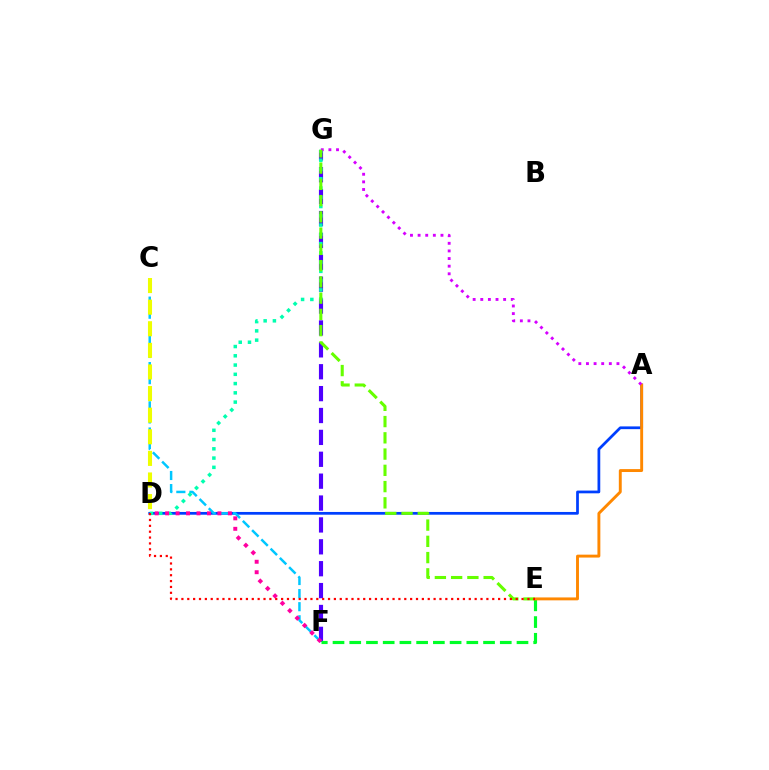{('A', 'D'): [{'color': '#003fff', 'line_style': 'solid', 'thickness': 1.98}], ('F', 'G'): [{'color': '#4f00ff', 'line_style': 'dashed', 'thickness': 2.97}], ('C', 'F'): [{'color': '#00c7ff', 'line_style': 'dashed', 'thickness': 1.78}], ('E', 'F'): [{'color': '#00ff27', 'line_style': 'dashed', 'thickness': 2.27}], ('A', 'E'): [{'color': '#ff8800', 'line_style': 'solid', 'thickness': 2.1}], ('C', 'D'): [{'color': '#eeff00', 'line_style': 'dashed', 'thickness': 2.94}], ('D', 'G'): [{'color': '#00ffaf', 'line_style': 'dotted', 'thickness': 2.52}], ('A', 'G'): [{'color': '#d600ff', 'line_style': 'dotted', 'thickness': 2.07}], ('E', 'G'): [{'color': '#66ff00', 'line_style': 'dashed', 'thickness': 2.21}], ('D', 'F'): [{'color': '#ff00a0', 'line_style': 'dotted', 'thickness': 2.84}], ('D', 'E'): [{'color': '#ff0000', 'line_style': 'dotted', 'thickness': 1.59}]}